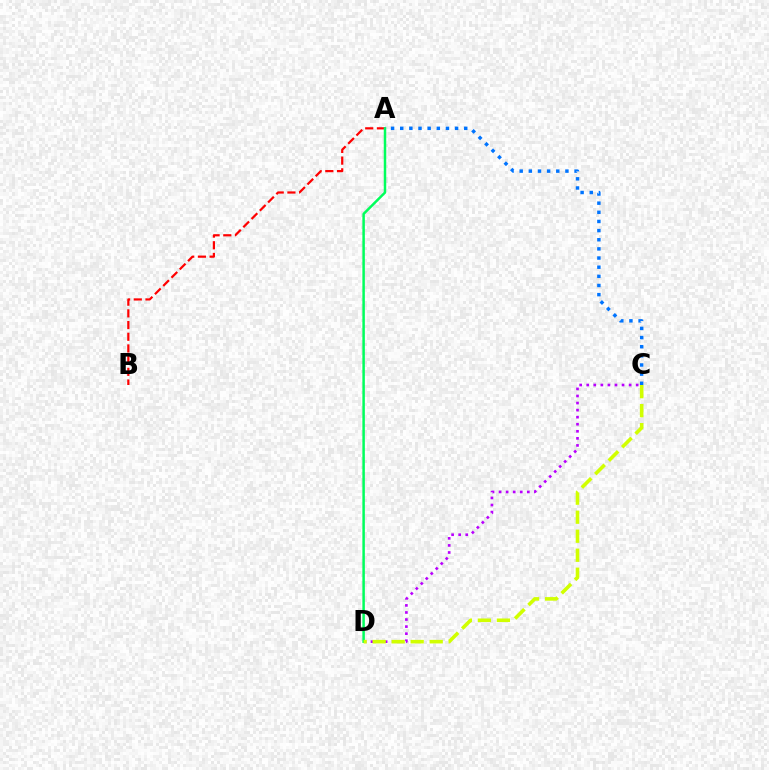{('C', 'D'): [{'color': '#b900ff', 'line_style': 'dotted', 'thickness': 1.92}, {'color': '#d1ff00', 'line_style': 'dashed', 'thickness': 2.58}], ('A', 'B'): [{'color': '#ff0000', 'line_style': 'dashed', 'thickness': 1.59}], ('A', 'D'): [{'color': '#00ff5c', 'line_style': 'solid', 'thickness': 1.79}], ('A', 'C'): [{'color': '#0074ff', 'line_style': 'dotted', 'thickness': 2.48}]}